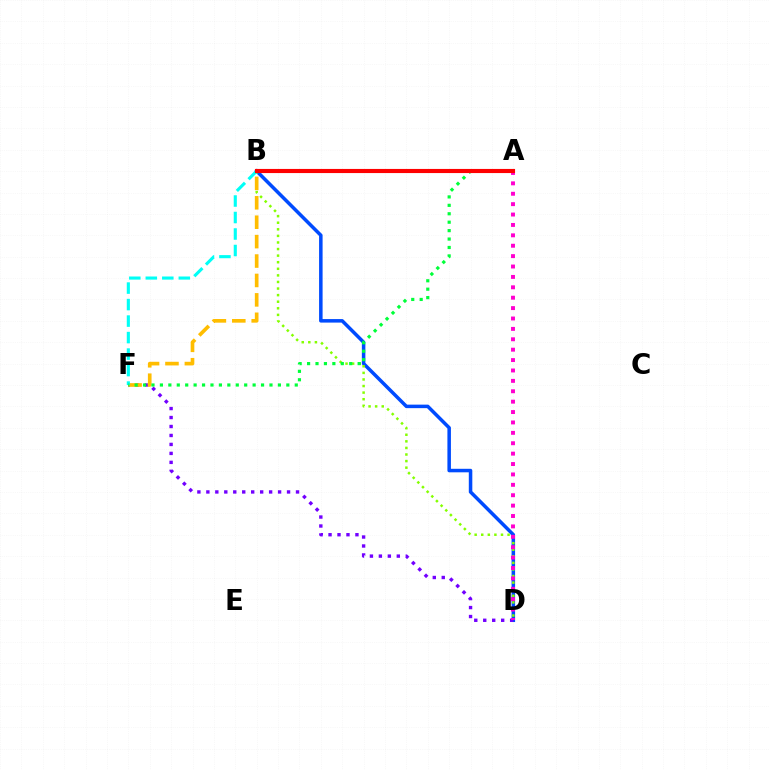{('B', 'D'): [{'color': '#004bff', 'line_style': 'solid', 'thickness': 2.53}, {'color': '#84ff00', 'line_style': 'dotted', 'thickness': 1.79}], ('D', 'F'): [{'color': '#7200ff', 'line_style': 'dotted', 'thickness': 2.44}], ('A', 'D'): [{'color': '#ff00cf', 'line_style': 'dotted', 'thickness': 2.82}], ('B', 'F'): [{'color': '#ffbd00', 'line_style': 'dashed', 'thickness': 2.64}, {'color': '#00fff6', 'line_style': 'dashed', 'thickness': 2.24}], ('A', 'F'): [{'color': '#00ff39', 'line_style': 'dotted', 'thickness': 2.29}], ('A', 'B'): [{'color': '#ff0000', 'line_style': 'solid', 'thickness': 2.97}]}